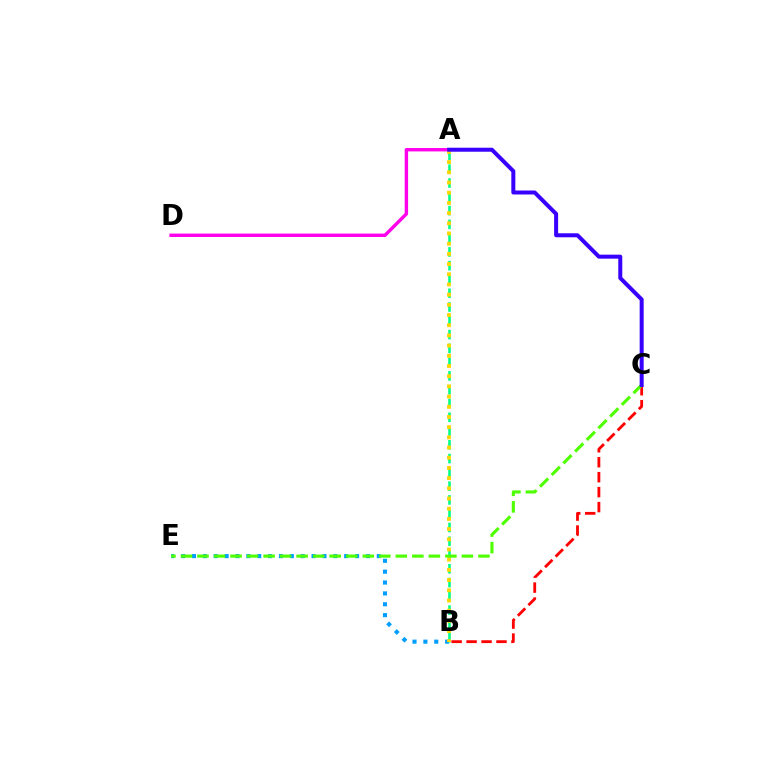{('A', 'D'): [{'color': '#ff00ed', 'line_style': 'solid', 'thickness': 2.45}], ('B', 'C'): [{'color': '#ff0000', 'line_style': 'dashed', 'thickness': 2.03}], ('B', 'E'): [{'color': '#009eff', 'line_style': 'dotted', 'thickness': 2.95}], ('A', 'B'): [{'color': '#00ff86', 'line_style': 'dashed', 'thickness': 1.87}, {'color': '#ffd500', 'line_style': 'dotted', 'thickness': 2.77}], ('C', 'E'): [{'color': '#4fff00', 'line_style': 'dashed', 'thickness': 2.25}], ('A', 'C'): [{'color': '#3700ff', 'line_style': 'solid', 'thickness': 2.88}]}